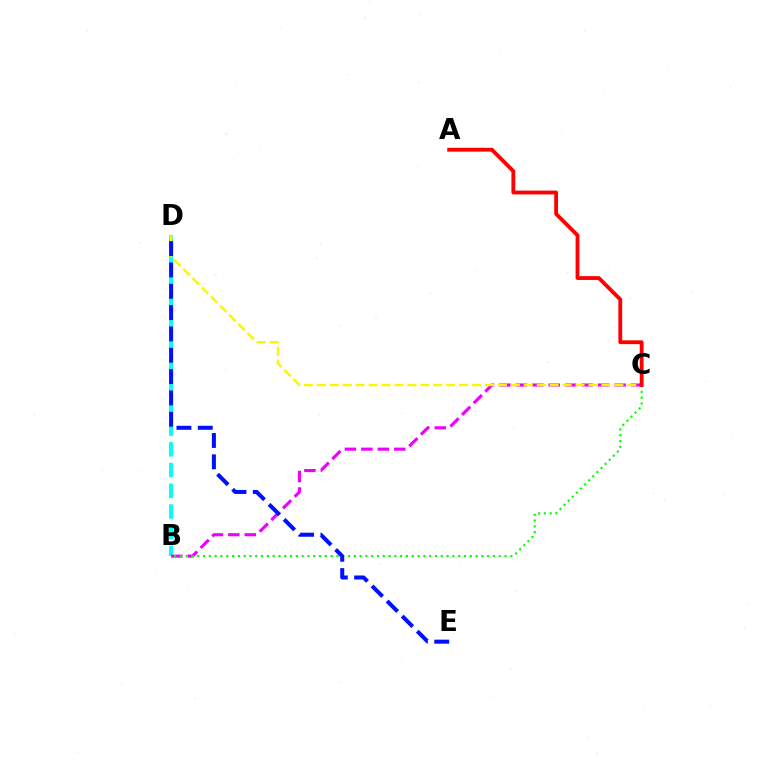{('B', 'D'): [{'color': '#00fff6', 'line_style': 'dashed', 'thickness': 2.81}], ('B', 'C'): [{'color': '#ee00ff', 'line_style': 'dashed', 'thickness': 2.24}, {'color': '#08ff00', 'line_style': 'dotted', 'thickness': 1.58}], ('C', 'D'): [{'color': '#fcf500', 'line_style': 'dashed', 'thickness': 1.76}], ('A', 'C'): [{'color': '#ff0000', 'line_style': 'solid', 'thickness': 2.75}], ('D', 'E'): [{'color': '#0010ff', 'line_style': 'dashed', 'thickness': 2.9}]}